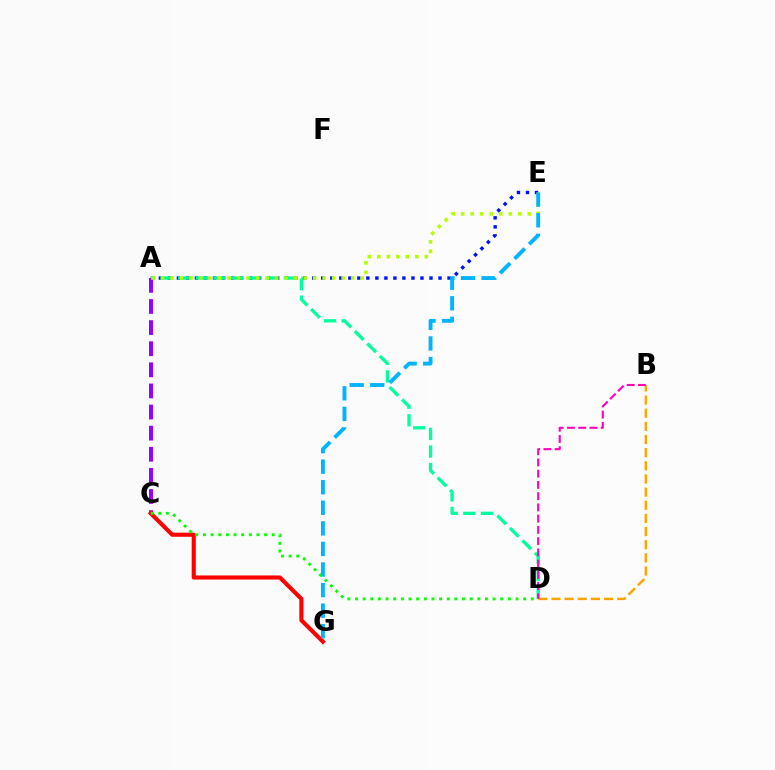{('A', 'E'): [{'color': '#0010ff', 'line_style': 'dotted', 'thickness': 2.45}, {'color': '#b3ff00', 'line_style': 'dotted', 'thickness': 2.58}], ('A', 'D'): [{'color': '#00ff9d', 'line_style': 'dashed', 'thickness': 2.39}], ('A', 'C'): [{'color': '#9b00ff', 'line_style': 'dashed', 'thickness': 2.87}], ('B', 'D'): [{'color': '#ffa500', 'line_style': 'dashed', 'thickness': 1.79}, {'color': '#ff00bd', 'line_style': 'dashed', 'thickness': 1.53}], ('C', 'G'): [{'color': '#ff0000', 'line_style': 'solid', 'thickness': 2.96}], ('C', 'D'): [{'color': '#08ff00', 'line_style': 'dotted', 'thickness': 2.08}], ('E', 'G'): [{'color': '#00b5ff', 'line_style': 'dashed', 'thickness': 2.79}]}